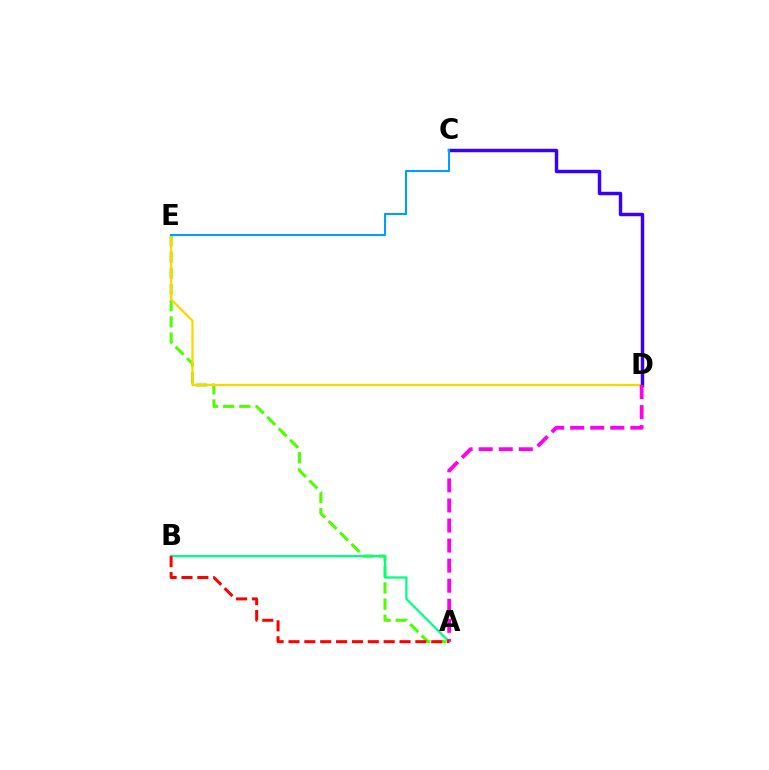{('A', 'E'): [{'color': '#4fff00', 'line_style': 'dashed', 'thickness': 2.2}], ('D', 'E'): [{'color': '#ffd500', 'line_style': 'solid', 'thickness': 1.64}], ('C', 'D'): [{'color': '#3700ff', 'line_style': 'solid', 'thickness': 2.47}], ('A', 'B'): [{'color': '#00ff86', 'line_style': 'solid', 'thickness': 1.63}, {'color': '#ff0000', 'line_style': 'dashed', 'thickness': 2.15}], ('A', 'D'): [{'color': '#ff00ed', 'line_style': 'dashed', 'thickness': 2.73}], ('C', 'E'): [{'color': '#009eff', 'line_style': 'solid', 'thickness': 1.51}]}